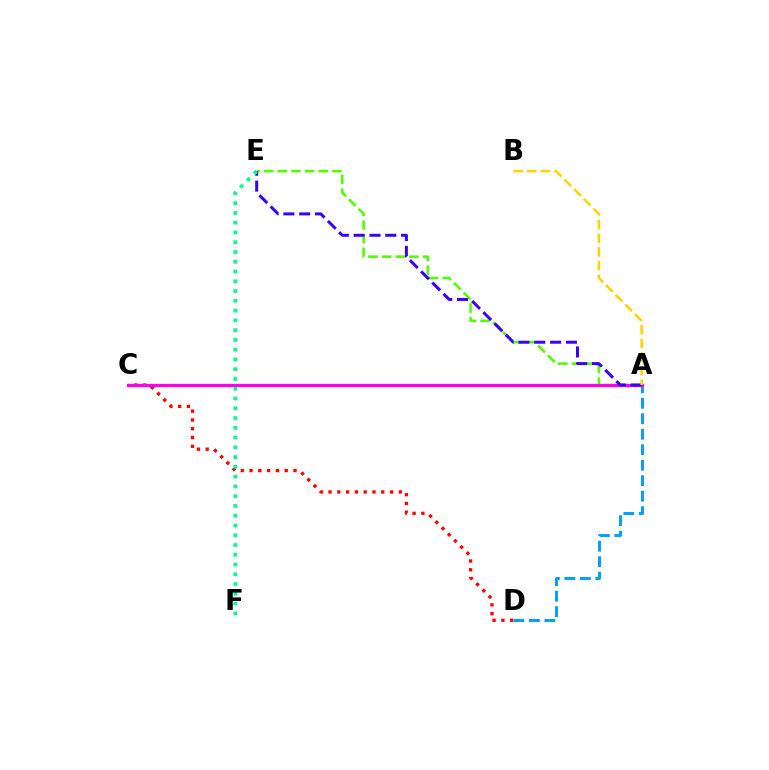{('C', 'D'): [{'color': '#ff0000', 'line_style': 'dotted', 'thickness': 2.39}], ('A', 'E'): [{'color': '#4fff00', 'line_style': 'dashed', 'thickness': 1.85}, {'color': '#3700ff', 'line_style': 'dashed', 'thickness': 2.15}], ('A', 'D'): [{'color': '#009eff', 'line_style': 'dashed', 'thickness': 2.1}], ('A', 'C'): [{'color': '#ff00ed', 'line_style': 'solid', 'thickness': 2.32}], ('A', 'B'): [{'color': '#ffd500', 'line_style': 'dashed', 'thickness': 1.85}], ('E', 'F'): [{'color': '#00ff86', 'line_style': 'dotted', 'thickness': 2.65}]}